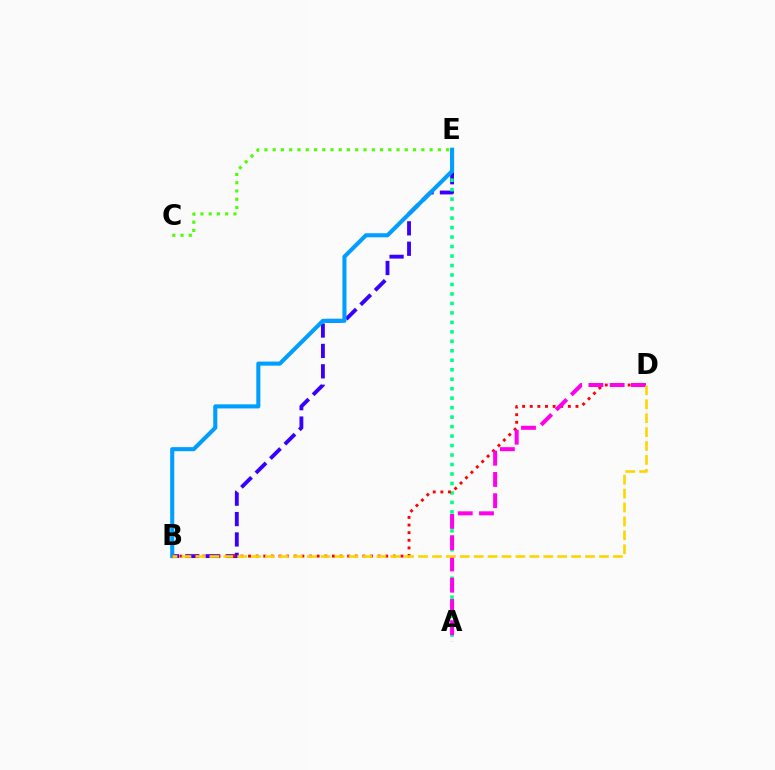{('B', 'E'): [{'color': '#3700ff', 'line_style': 'dashed', 'thickness': 2.77}, {'color': '#009eff', 'line_style': 'solid', 'thickness': 2.93}], ('A', 'E'): [{'color': '#00ff86', 'line_style': 'dotted', 'thickness': 2.57}], ('C', 'E'): [{'color': '#4fff00', 'line_style': 'dotted', 'thickness': 2.24}], ('B', 'D'): [{'color': '#ff0000', 'line_style': 'dotted', 'thickness': 2.07}, {'color': '#ffd500', 'line_style': 'dashed', 'thickness': 1.89}], ('A', 'D'): [{'color': '#ff00ed', 'line_style': 'dashed', 'thickness': 2.89}]}